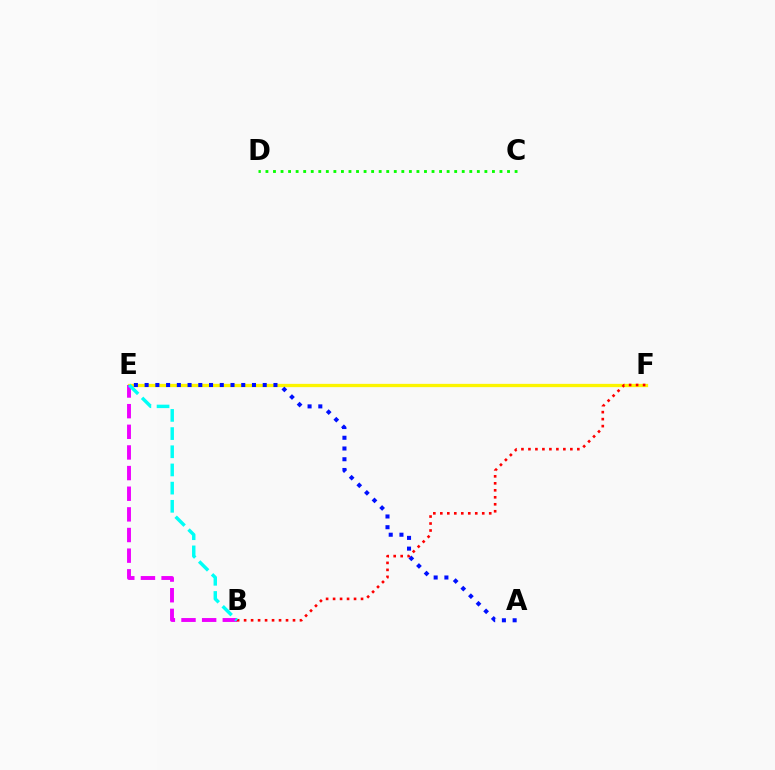{('C', 'D'): [{'color': '#08ff00', 'line_style': 'dotted', 'thickness': 2.05}], ('E', 'F'): [{'color': '#fcf500', 'line_style': 'solid', 'thickness': 2.37}], ('A', 'E'): [{'color': '#0010ff', 'line_style': 'dotted', 'thickness': 2.92}], ('B', 'E'): [{'color': '#ee00ff', 'line_style': 'dashed', 'thickness': 2.8}, {'color': '#00fff6', 'line_style': 'dashed', 'thickness': 2.47}], ('B', 'F'): [{'color': '#ff0000', 'line_style': 'dotted', 'thickness': 1.9}]}